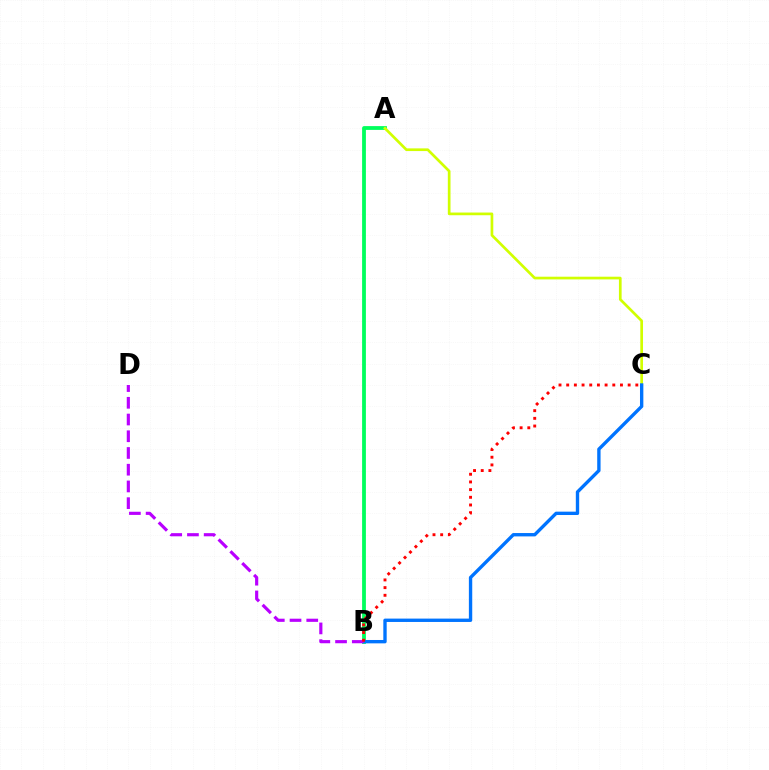{('A', 'B'): [{'color': '#00ff5c', 'line_style': 'solid', 'thickness': 2.73}], ('A', 'C'): [{'color': '#d1ff00', 'line_style': 'solid', 'thickness': 1.94}], ('B', 'C'): [{'color': '#0074ff', 'line_style': 'solid', 'thickness': 2.42}, {'color': '#ff0000', 'line_style': 'dotted', 'thickness': 2.09}], ('B', 'D'): [{'color': '#b900ff', 'line_style': 'dashed', 'thickness': 2.27}]}